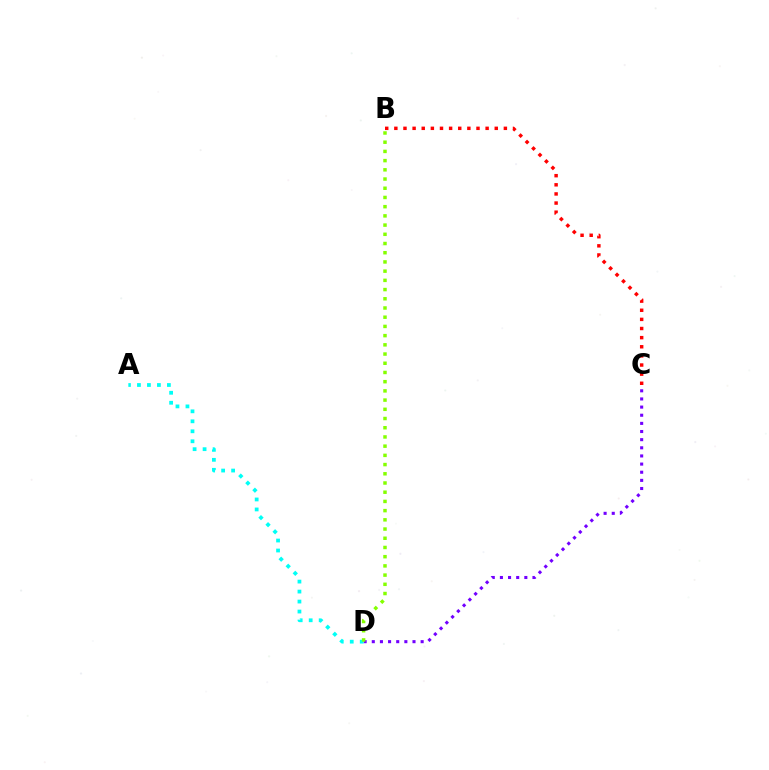{('B', 'C'): [{'color': '#ff0000', 'line_style': 'dotted', 'thickness': 2.48}], ('C', 'D'): [{'color': '#7200ff', 'line_style': 'dotted', 'thickness': 2.21}], ('A', 'D'): [{'color': '#00fff6', 'line_style': 'dotted', 'thickness': 2.71}], ('B', 'D'): [{'color': '#84ff00', 'line_style': 'dotted', 'thickness': 2.5}]}